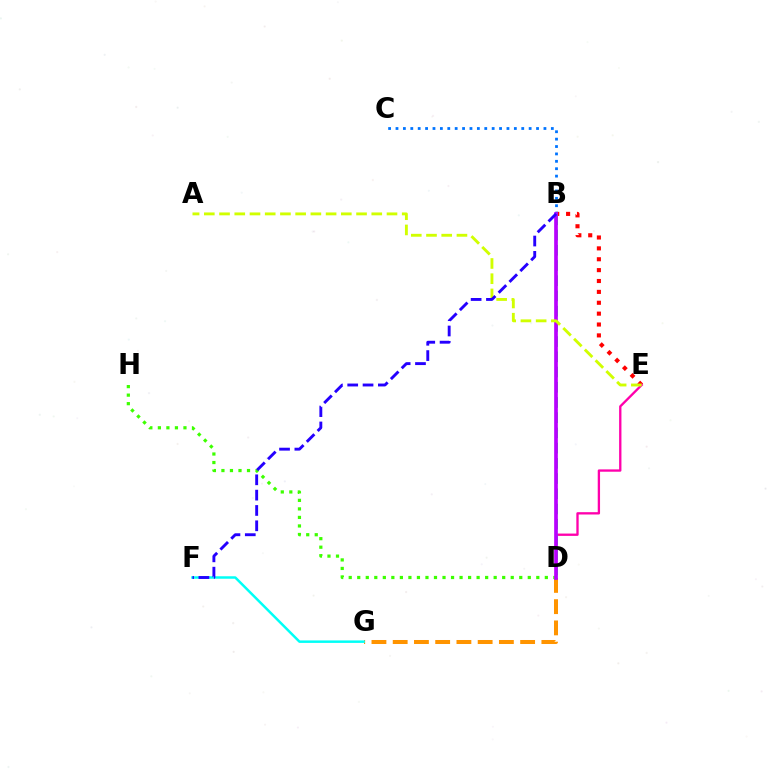{('D', 'G'): [{'color': '#ff9400', 'line_style': 'dashed', 'thickness': 2.89}], ('B', 'E'): [{'color': '#ff0000', 'line_style': 'dotted', 'thickness': 2.96}], ('D', 'E'): [{'color': '#ff00ac', 'line_style': 'solid', 'thickness': 1.68}], ('F', 'G'): [{'color': '#00fff6', 'line_style': 'solid', 'thickness': 1.79}], ('B', 'D'): [{'color': '#00ff5c', 'line_style': 'dashed', 'thickness': 2.07}, {'color': '#b900ff', 'line_style': 'solid', 'thickness': 2.65}], ('B', 'C'): [{'color': '#0074ff', 'line_style': 'dotted', 'thickness': 2.01}], ('D', 'H'): [{'color': '#3dff00', 'line_style': 'dotted', 'thickness': 2.32}], ('A', 'E'): [{'color': '#d1ff00', 'line_style': 'dashed', 'thickness': 2.07}], ('B', 'F'): [{'color': '#2500ff', 'line_style': 'dashed', 'thickness': 2.08}]}